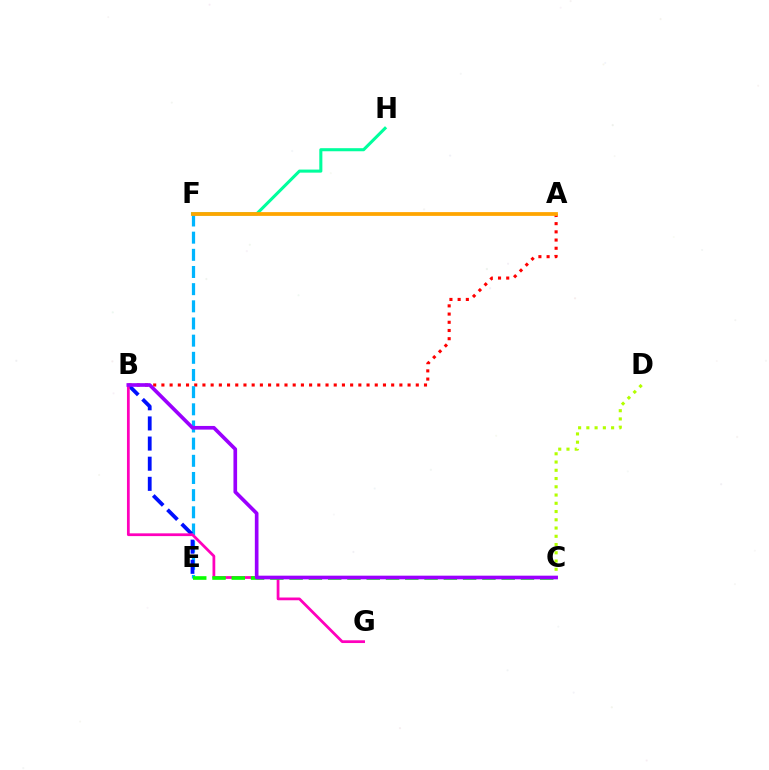{('A', 'B'): [{'color': '#ff0000', 'line_style': 'dotted', 'thickness': 2.23}], ('F', 'H'): [{'color': '#00ff9d', 'line_style': 'solid', 'thickness': 2.21}], ('E', 'F'): [{'color': '#00b5ff', 'line_style': 'dashed', 'thickness': 2.33}], ('C', 'D'): [{'color': '#b3ff00', 'line_style': 'dotted', 'thickness': 2.24}], ('B', 'E'): [{'color': '#0010ff', 'line_style': 'dashed', 'thickness': 2.74}], ('A', 'F'): [{'color': '#ffa500', 'line_style': 'solid', 'thickness': 2.71}], ('B', 'G'): [{'color': '#ff00bd', 'line_style': 'solid', 'thickness': 1.98}], ('C', 'E'): [{'color': '#08ff00', 'line_style': 'dashed', 'thickness': 2.62}], ('B', 'C'): [{'color': '#9b00ff', 'line_style': 'solid', 'thickness': 2.63}]}